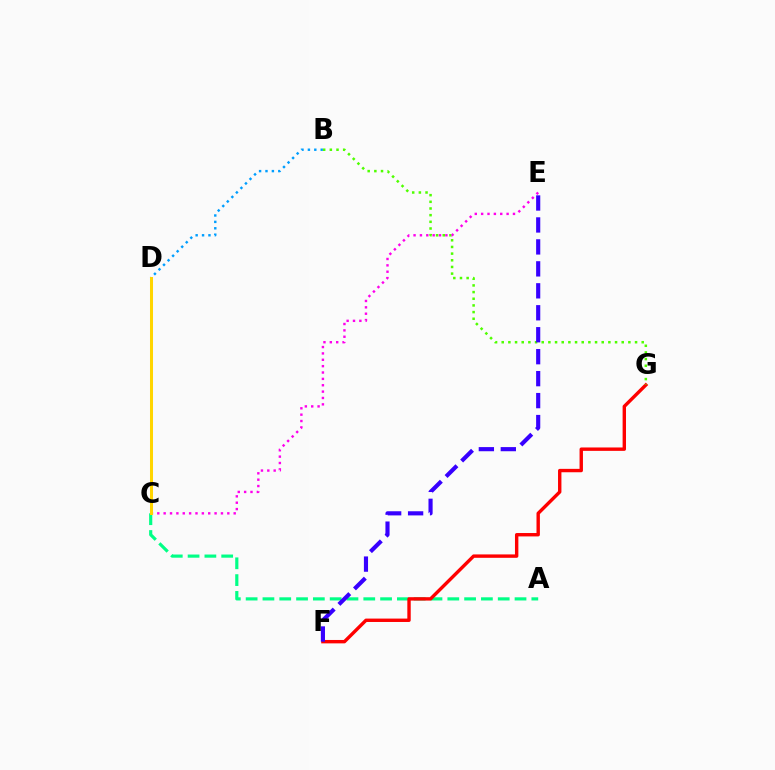{('A', 'C'): [{'color': '#00ff86', 'line_style': 'dashed', 'thickness': 2.28}], ('F', 'G'): [{'color': '#ff0000', 'line_style': 'solid', 'thickness': 2.44}], ('B', 'D'): [{'color': '#009eff', 'line_style': 'dotted', 'thickness': 1.74}], ('B', 'G'): [{'color': '#4fff00', 'line_style': 'dotted', 'thickness': 1.81}], ('E', 'F'): [{'color': '#3700ff', 'line_style': 'dashed', 'thickness': 2.98}], ('C', 'E'): [{'color': '#ff00ed', 'line_style': 'dotted', 'thickness': 1.73}], ('C', 'D'): [{'color': '#ffd500', 'line_style': 'solid', 'thickness': 2.17}]}